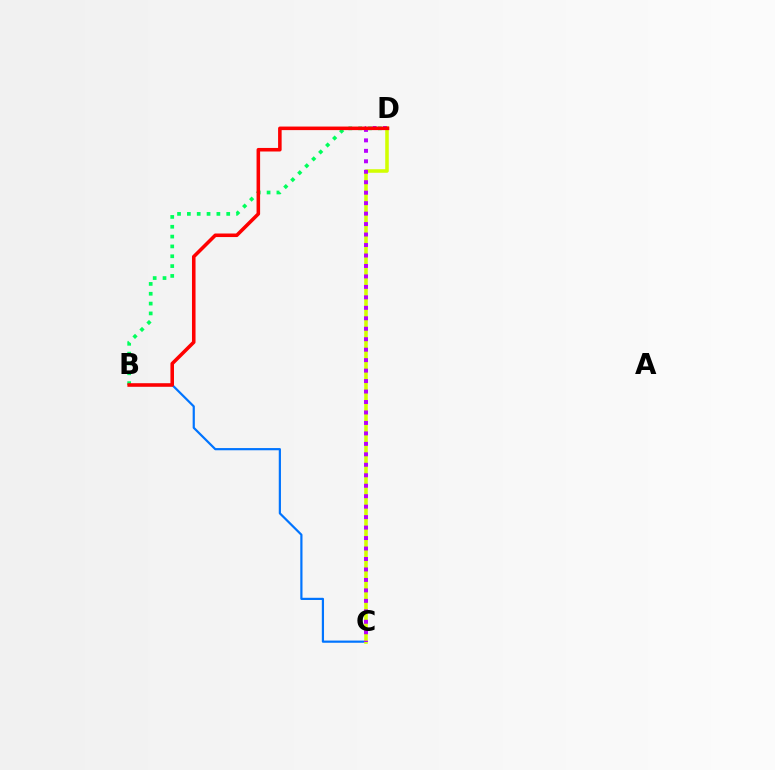{('B', 'D'): [{'color': '#00ff5c', 'line_style': 'dotted', 'thickness': 2.67}, {'color': '#ff0000', 'line_style': 'solid', 'thickness': 2.56}], ('B', 'C'): [{'color': '#0074ff', 'line_style': 'solid', 'thickness': 1.58}], ('C', 'D'): [{'color': '#d1ff00', 'line_style': 'solid', 'thickness': 2.55}, {'color': '#b900ff', 'line_style': 'dotted', 'thickness': 2.84}]}